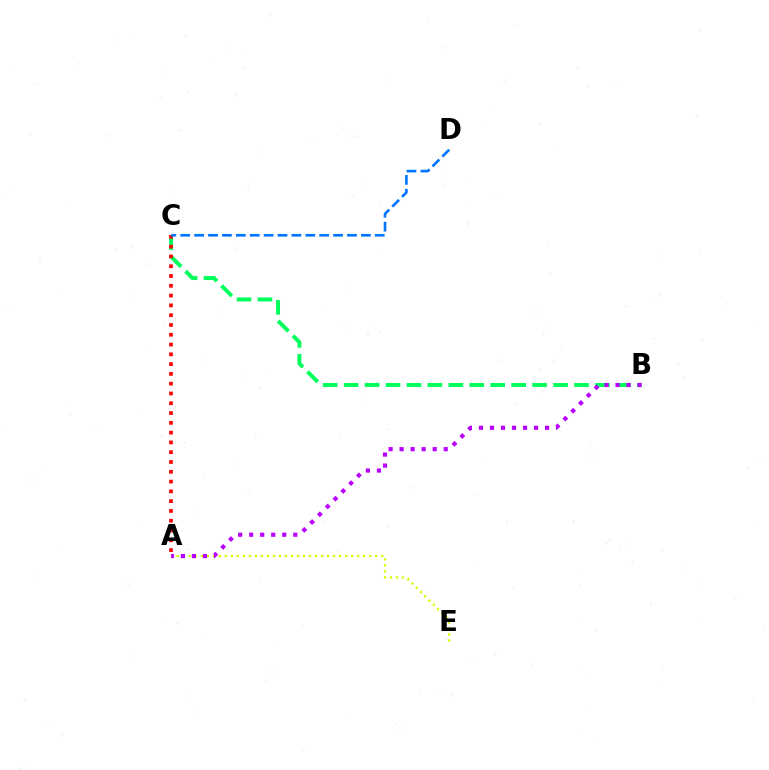{('B', 'C'): [{'color': '#00ff5c', 'line_style': 'dashed', 'thickness': 2.85}], ('A', 'C'): [{'color': '#ff0000', 'line_style': 'dotted', 'thickness': 2.66}], ('A', 'E'): [{'color': '#d1ff00', 'line_style': 'dotted', 'thickness': 1.63}], ('A', 'B'): [{'color': '#b900ff', 'line_style': 'dotted', 'thickness': 2.99}], ('C', 'D'): [{'color': '#0074ff', 'line_style': 'dashed', 'thickness': 1.89}]}